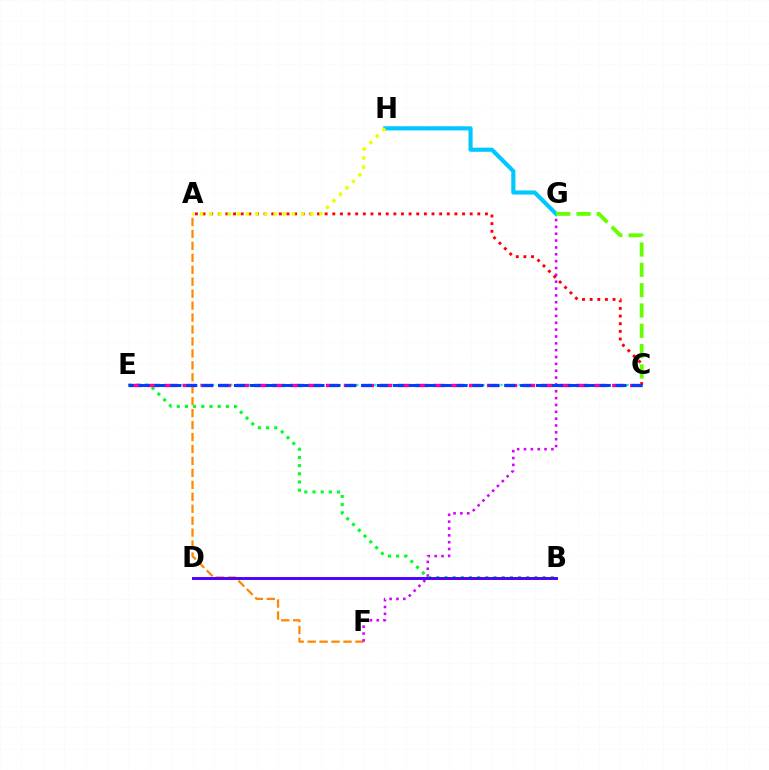{('A', 'F'): [{'color': '#ff8800', 'line_style': 'dashed', 'thickness': 1.62}], ('F', 'G'): [{'color': '#d600ff', 'line_style': 'dotted', 'thickness': 1.86}], ('C', 'E'): [{'color': '#00ffaf', 'line_style': 'dotted', 'thickness': 1.63}, {'color': '#ff00a0', 'line_style': 'dashed', 'thickness': 2.43}, {'color': '#003fff', 'line_style': 'dashed', 'thickness': 2.16}], ('B', 'E'): [{'color': '#00ff27', 'line_style': 'dotted', 'thickness': 2.22}], ('G', 'H'): [{'color': '#00c7ff', 'line_style': 'solid', 'thickness': 2.97}], ('A', 'C'): [{'color': '#ff0000', 'line_style': 'dotted', 'thickness': 2.07}], ('C', 'G'): [{'color': '#66ff00', 'line_style': 'dashed', 'thickness': 2.76}], ('A', 'H'): [{'color': '#eeff00', 'line_style': 'dotted', 'thickness': 2.5}], ('B', 'D'): [{'color': '#4f00ff', 'line_style': 'solid', 'thickness': 2.11}]}